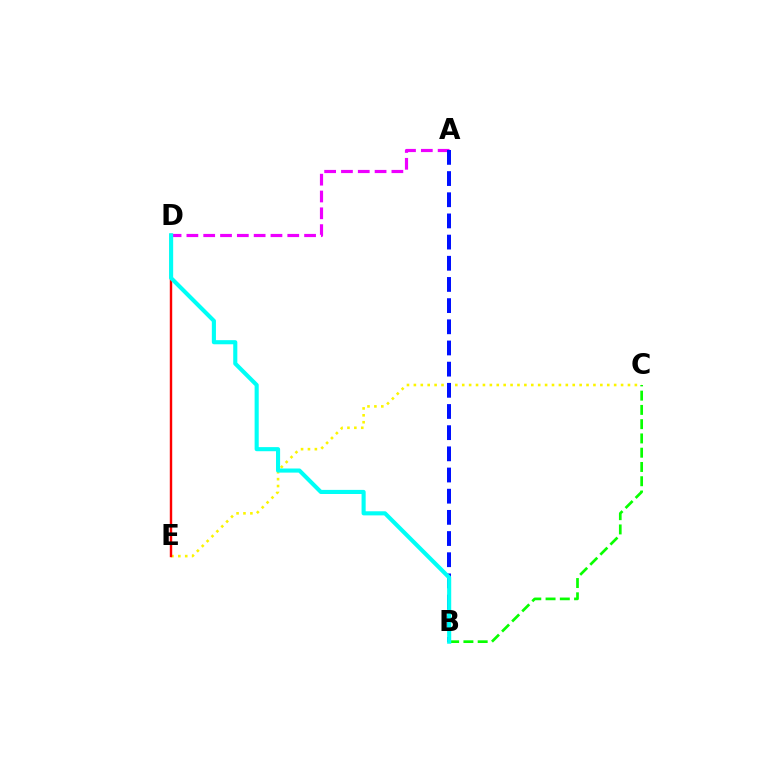{('A', 'D'): [{'color': '#ee00ff', 'line_style': 'dashed', 'thickness': 2.28}], ('C', 'E'): [{'color': '#fcf500', 'line_style': 'dotted', 'thickness': 1.88}], ('A', 'B'): [{'color': '#0010ff', 'line_style': 'dashed', 'thickness': 2.88}], ('B', 'C'): [{'color': '#08ff00', 'line_style': 'dashed', 'thickness': 1.94}], ('D', 'E'): [{'color': '#ff0000', 'line_style': 'solid', 'thickness': 1.74}], ('B', 'D'): [{'color': '#00fff6', 'line_style': 'solid', 'thickness': 2.96}]}